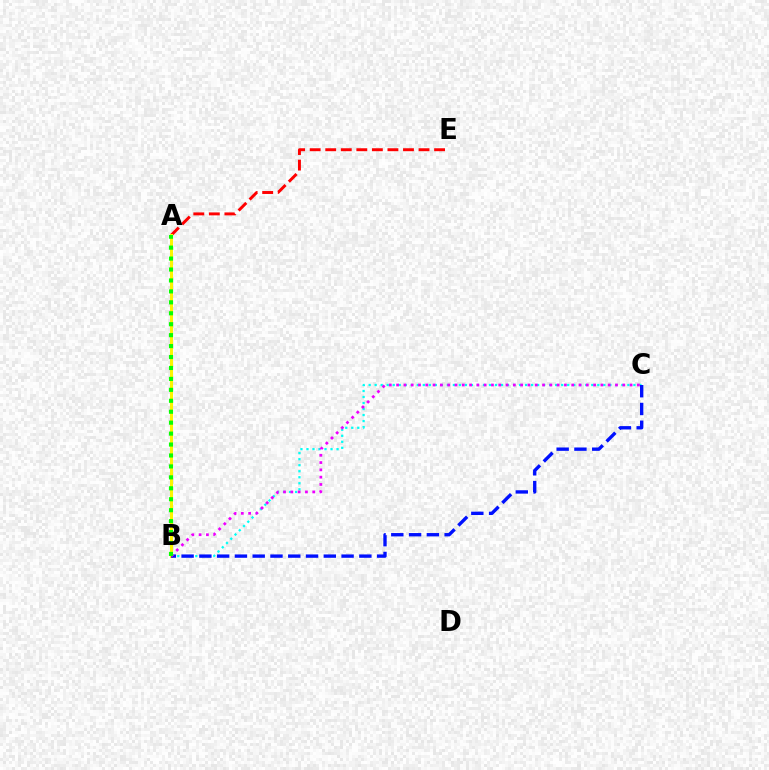{('A', 'E'): [{'color': '#ff0000', 'line_style': 'dashed', 'thickness': 2.11}], ('B', 'C'): [{'color': '#00fff6', 'line_style': 'dotted', 'thickness': 1.63}, {'color': '#0010ff', 'line_style': 'dashed', 'thickness': 2.41}, {'color': '#ee00ff', 'line_style': 'dotted', 'thickness': 1.98}], ('A', 'B'): [{'color': '#fcf500', 'line_style': 'solid', 'thickness': 2.21}, {'color': '#08ff00', 'line_style': 'dotted', 'thickness': 2.97}]}